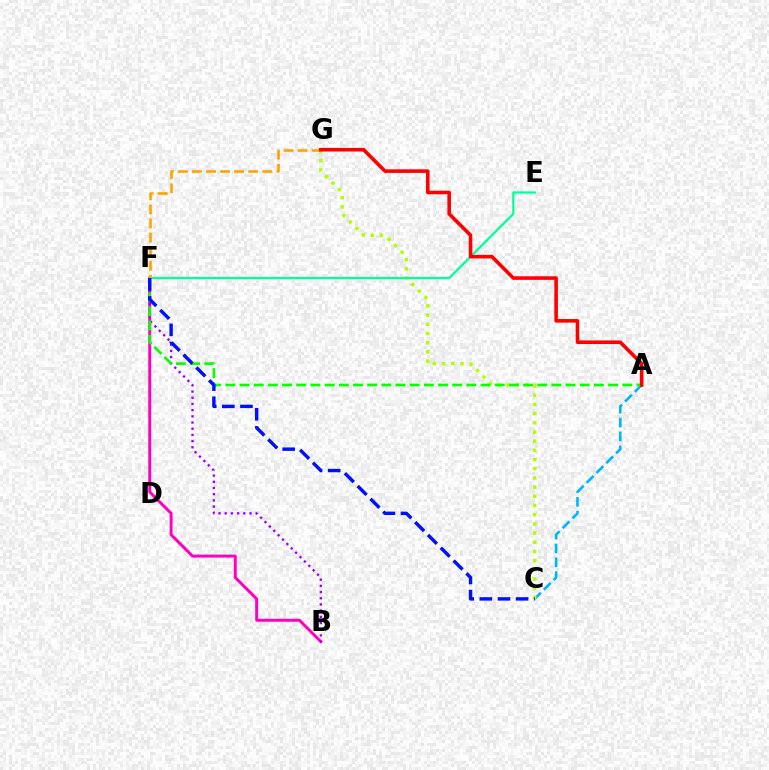{('A', 'C'): [{'color': '#00b5ff', 'line_style': 'dashed', 'thickness': 1.88}], ('B', 'F'): [{'color': '#ff00bd', 'line_style': 'solid', 'thickness': 2.13}, {'color': '#9b00ff', 'line_style': 'dotted', 'thickness': 1.68}], ('C', 'G'): [{'color': '#b3ff00', 'line_style': 'dotted', 'thickness': 2.5}], ('A', 'F'): [{'color': '#08ff00', 'line_style': 'dashed', 'thickness': 1.93}], ('E', 'F'): [{'color': '#00ff9d', 'line_style': 'solid', 'thickness': 1.6}], ('F', 'G'): [{'color': '#ffa500', 'line_style': 'dashed', 'thickness': 1.91}], ('A', 'G'): [{'color': '#ff0000', 'line_style': 'solid', 'thickness': 2.58}], ('C', 'F'): [{'color': '#0010ff', 'line_style': 'dashed', 'thickness': 2.46}]}